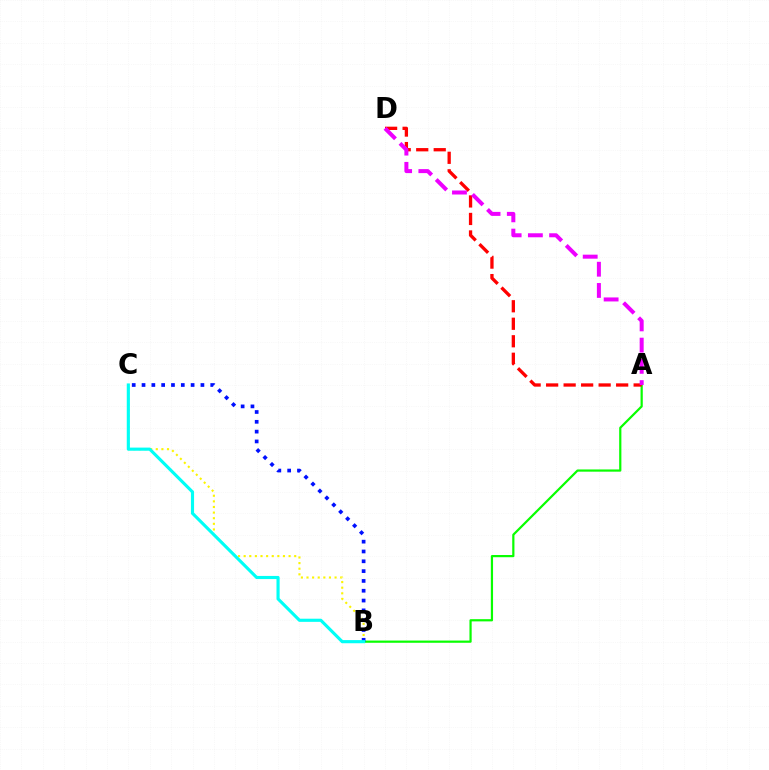{('A', 'B'): [{'color': '#08ff00', 'line_style': 'solid', 'thickness': 1.59}], ('B', 'C'): [{'color': '#fcf500', 'line_style': 'dotted', 'thickness': 1.53}, {'color': '#0010ff', 'line_style': 'dotted', 'thickness': 2.67}, {'color': '#00fff6', 'line_style': 'solid', 'thickness': 2.26}], ('A', 'D'): [{'color': '#ff0000', 'line_style': 'dashed', 'thickness': 2.38}, {'color': '#ee00ff', 'line_style': 'dashed', 'thickness': 2.88}]}